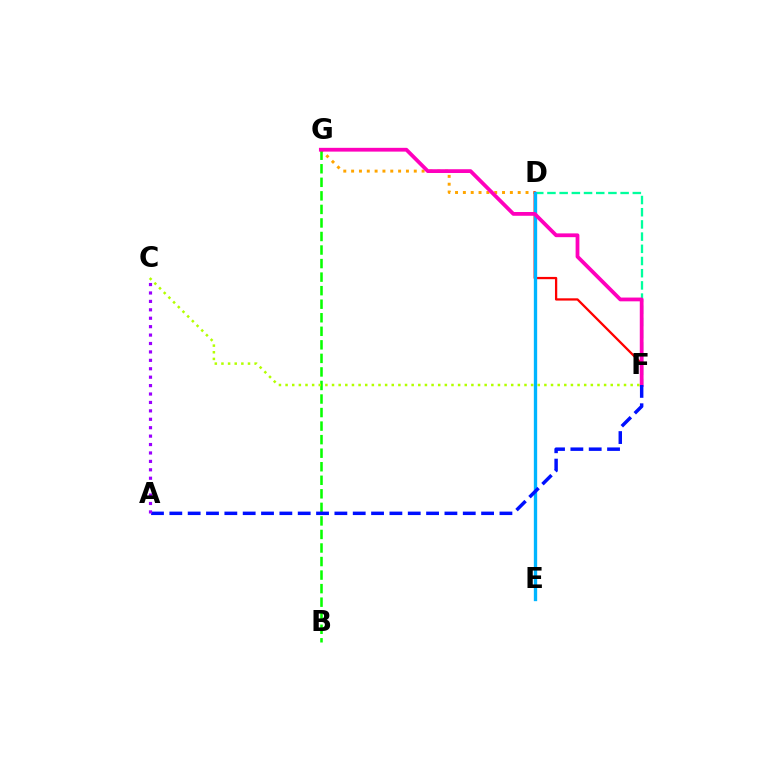{('D', 'F'): [{'color': '#00ff9d', 'line_style': 'dashed', 'thickness': 1.66}, {'color': '#ff0000', 'line_style': 'solid', 'thickness': 1.64}], ('D', 'G'): [{'color': '#ffa500', 'line_style': 'dotted', 'thickness': 2.13}], ('B', 'G'): [{'color': '#08ff00', 'line_style': 'dashed', 'thickness': 1.84}], ('D', 'E'): [{'color': '#00b5ff', 'line_style': 'solid', 'thickness': 2.4}], ('F', 'G'): [{'color': '#ff00bd', 'line_style': 'solid', 'thickness': 2.72}], ('A', 'F'): [{'color': '#0010ff', 'line_style': 'dashed', 'thickness': 2.49}], ('A', 'C'): [{'color': '#9b00ff', 'line_style': 'dotted', 'thickness': 2.29}], ('C', 'F'): [{'color': '#b3ff00', 'line_style': 'dotted', 'thickness': 1.8}]}